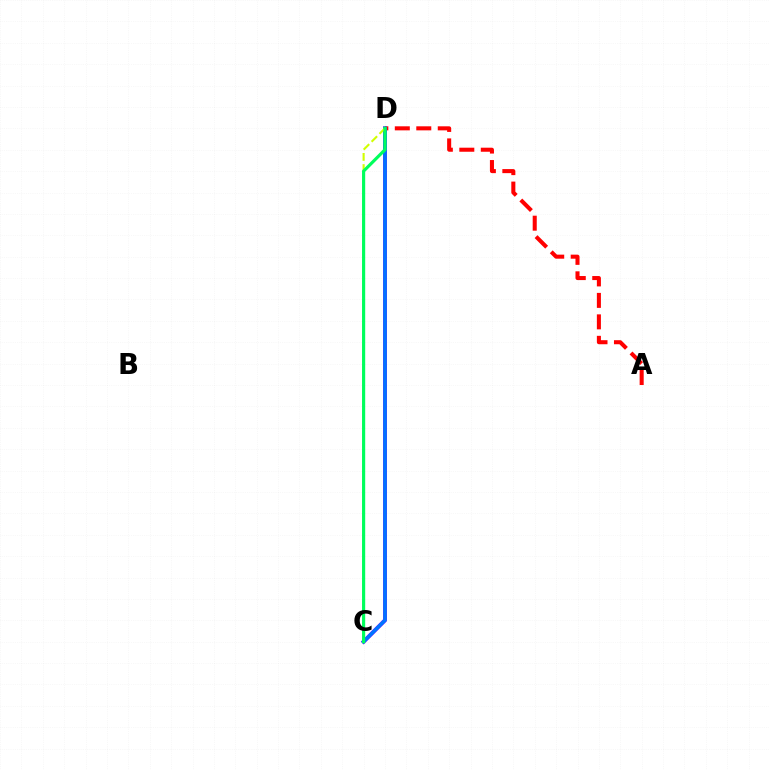{('C', 'D'): [{'color': '#b900ff', 'line_style': 'solid', 'thickness': 2.88}, {'color': '#0074ff', 'line_style': 'solid', 'thickness': 2.63}, {'color': '#d1ff00', 'line_style': 'dashed', 'thickness': 1.52}, {'color': '#00ff5c', 'line_style': 'solid', 'thickness': 2.27}], ('A', 'D'): [{'color': '#ff0000', 'line_style': 'dashed', 'thickness': 2.92}]}